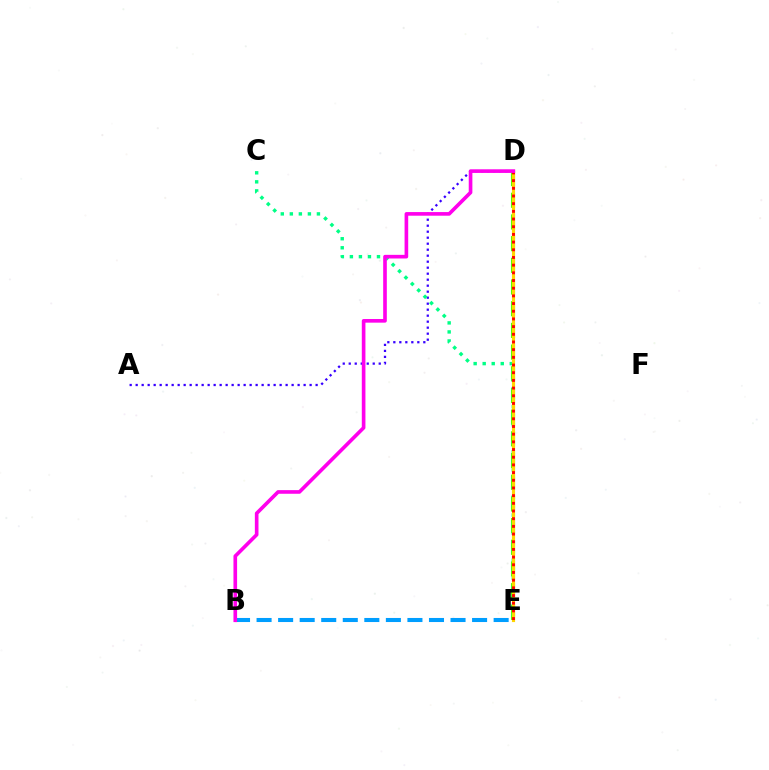{('A', 'D'): [{'color': '#3700ff', 'line_style': 'dotted', 'thickness': 1.63}], ('D', 'E'): [{'color': '#4fff00', 'line_style': 'dashed', 'thickness': 2.95}, {'color': '#ffd500', 'line_style': 'solid', 'thickness': 2.27}, {'color': '#ff0000', 'line_style': 'dotted', 'thickness': 2.09}], ('C', 'E'): [{'color': '#00ff86', 'line_style': 'dotted', 'thickness': 2.45}], ('B', 'E'): [{'color': '#009eff', 'line_style': 'dashed', 'thickness': 2.93}], ('B', 'D'): [{'color': '#ff00ed', 'line_style': 'solid', 'thickness': 2.62}]}